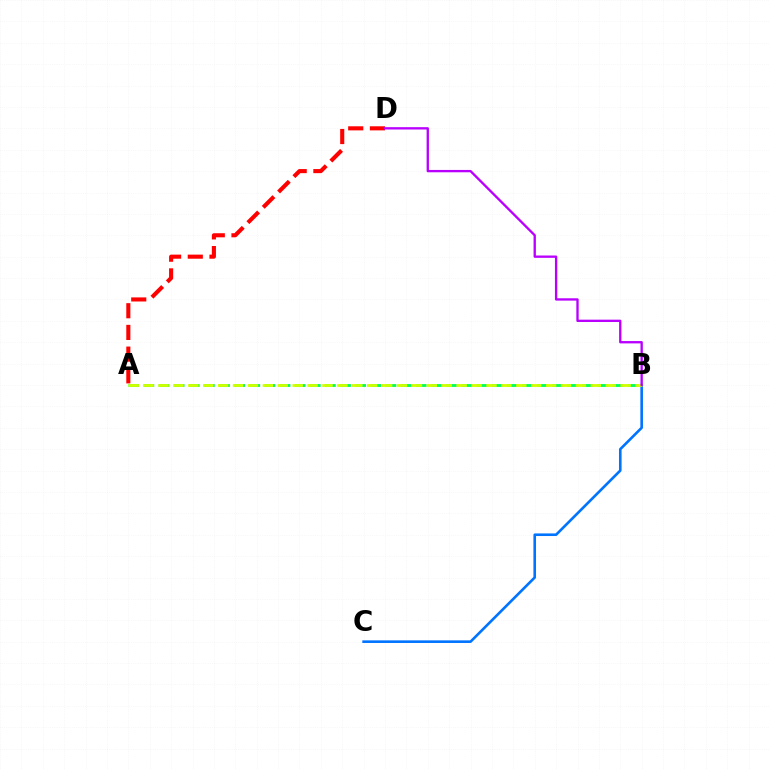{('A', 'B'): [{'color': '#00ff5c', 'line_style': 'dashed', 'thickness': 2.06}, {'color': '#d1ff00', 'line_style': 'dashed', 'thickness': 2.03}], ('B', 'C'): [{'color': '#0074ff', 'line_style': 'solid', 'thickness': 1.88}], ('A', 'D'): [{'color': '#ff0000', 'line_style': 'dashed', 'thickness': 2.95}], ('B', 'D'): [{'color': '#b900ff', 'line_style': 'solid', 'thickness': 1.68}]}